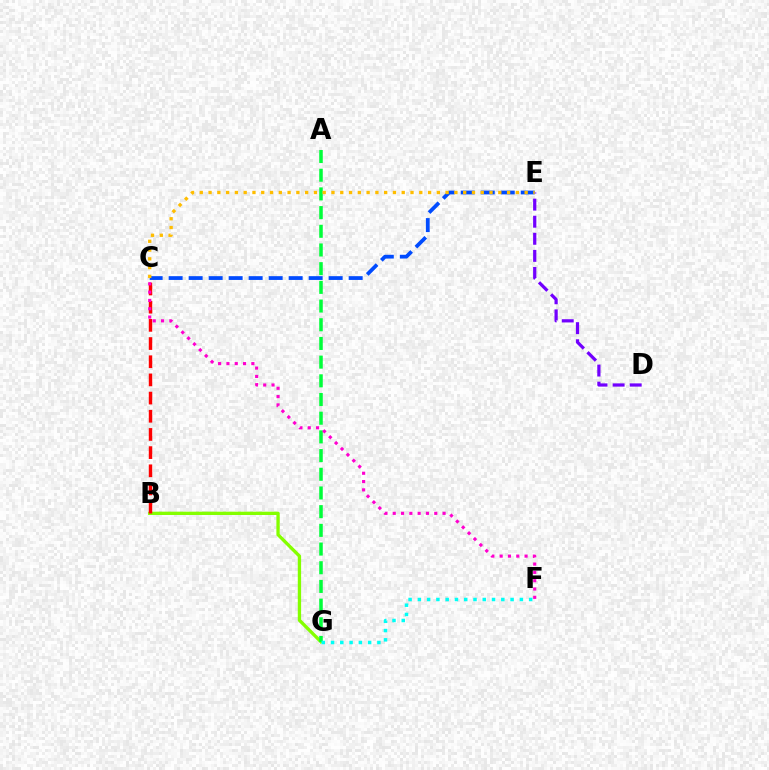{('B', 'G'): [{'color': '#84ff00', 'line_style': 'solid', 'thickness': 2.39}], ('D', 'E'): [{'color': '#7200ff', 'line_style': 'dashed', 'thickness': 2.32}], ('C', 'E'): [{'color': '#004bff', 'line_style': 'dashed', 'thickness': 2.72}, {'color': '#ffbd00', 'line_style': 'dotted', 'thickness': 2.39}], ('A', 'G'): [{'color': '#00ff39', 'line_style': 'dashed', 'thickness': 2.54}], ('B', 'C'): [{'color': '#ff0000', 'line_style': 'dashed', 'thickness': 2.47}], ('F', 'G'): [{'color': '#00fff6', 'line_style': 'dotted', 'thickness': 2.52}], ('C', 'F'): [{'color': '#ff00cf', 'line_style': 'dotted', 'thickness': 2.26}]}